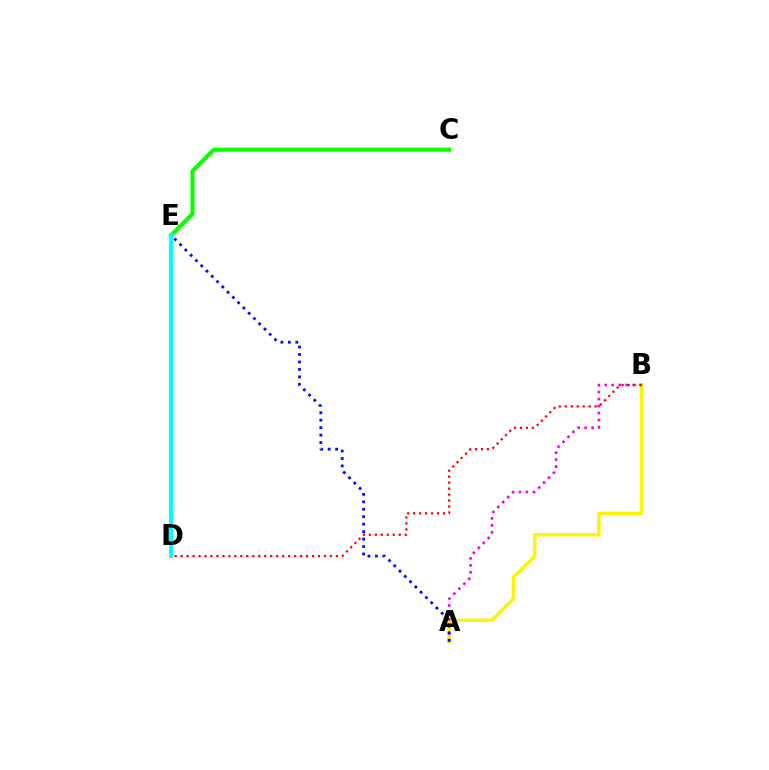{('A', 'B'): [{'color': '#fcf500', 'line_style': 'solid', 'thickness': 2.45}, {'color': '#ee00ff', 'line_style': 'dotted', 'thickness': 1.9}], ('A', 'E'): [{'color': '#0010ff', 'line_style': 'dotted', 'thickness': 2.03}], ('C', 'E'): [{'color': '#08ff00', 'line_style': 'solid', 'thickness': 2.94}], ('B', 'D'): [{'color': '#ff0000', 'line_style': 'dotted', 'thickness': 1.62}], ('D', 'E'): [{'color': '#00fff6', 'line_style': 'solid', 'thickness': 2.91}]}